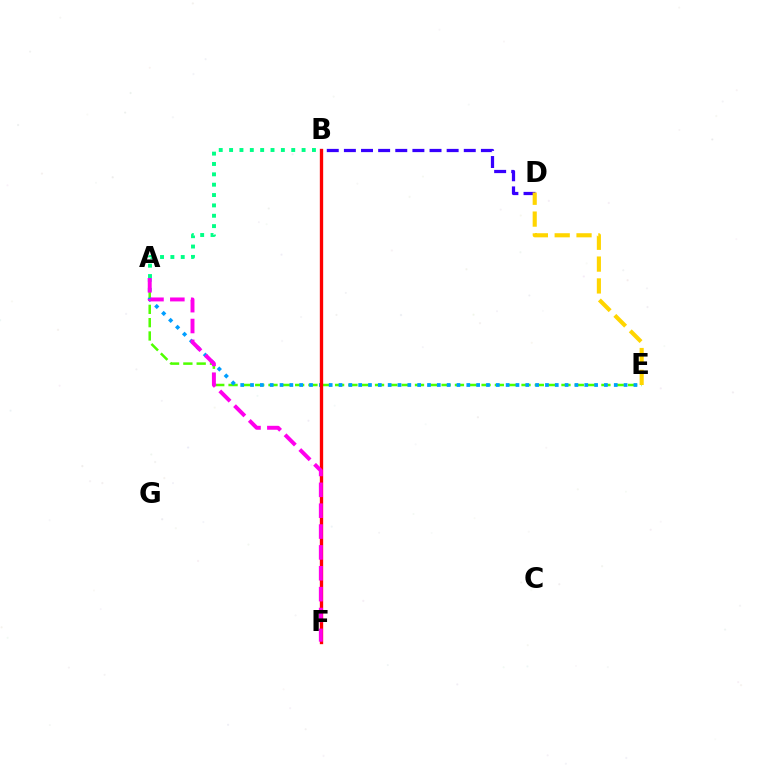{('A', 'E'): [{'color': '#4fff00', 'line_style': 'dashed', 'thickness': 1.81}, {'color': '#009eff', 'line_style': 'dotted', 'thickness': 2.67}], ('A', 'B'): [{'color': '#00ff86', 'line_style': 'dotted', 'thickness': 2.81}], ('B', 'F'): [{'color': '#ff0000', 'line_style': 'solid', 'thickness': 2.4}], ('B', 'D'): [{'color': '#3700ff', 'line_style': 'dashed', 'thickness': 2.33}], ('D', 'E'): [{'color': '#ffd500', 'line_style': 'dashed', 'thickness': 2.97}], ('A', 'F'): [{'color': '#ff00ed', 'line_style': 'dashed', 'thickness': 2.83}]}